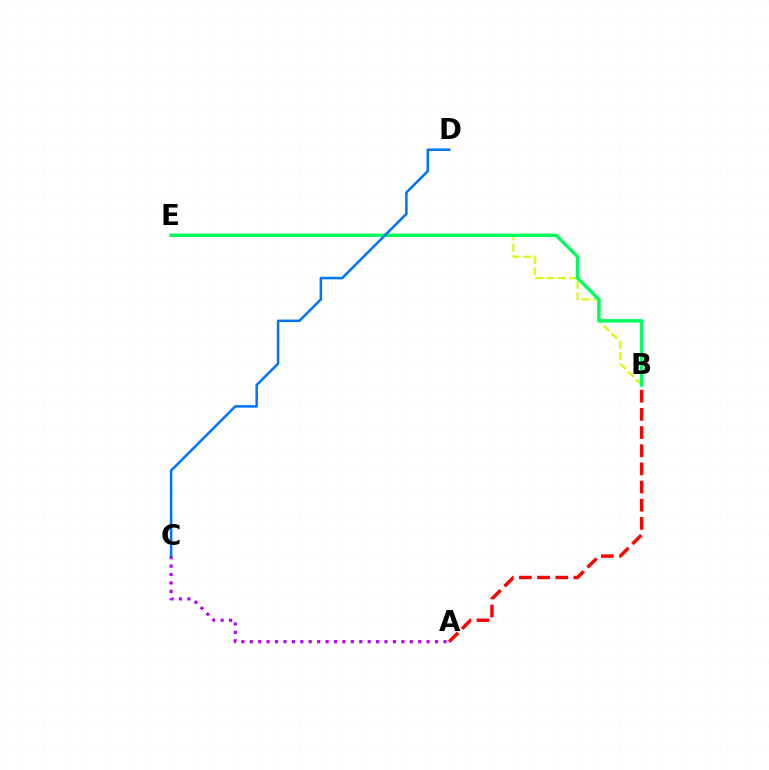{('A', 'C'): [{'color': '#b900ff', 'line_style': 'dotted', 'thickness': 2.29}], ('B', 'E'): [{'color': '#d1ff00', 'line_style': 'dashed', 'thickness': 1.53}, {'color': '#00ff5c', 'line_style': 'solid', 'thickness': 2.46}], ('C', 'D'): [{'color': '#0074ff', 'line_style': 'solid', 'thickness': 1.81}], ('A', 'B'): [{'color': '#ff0000', 'line_style': 'dashed', 'thickness': 2.47}]}